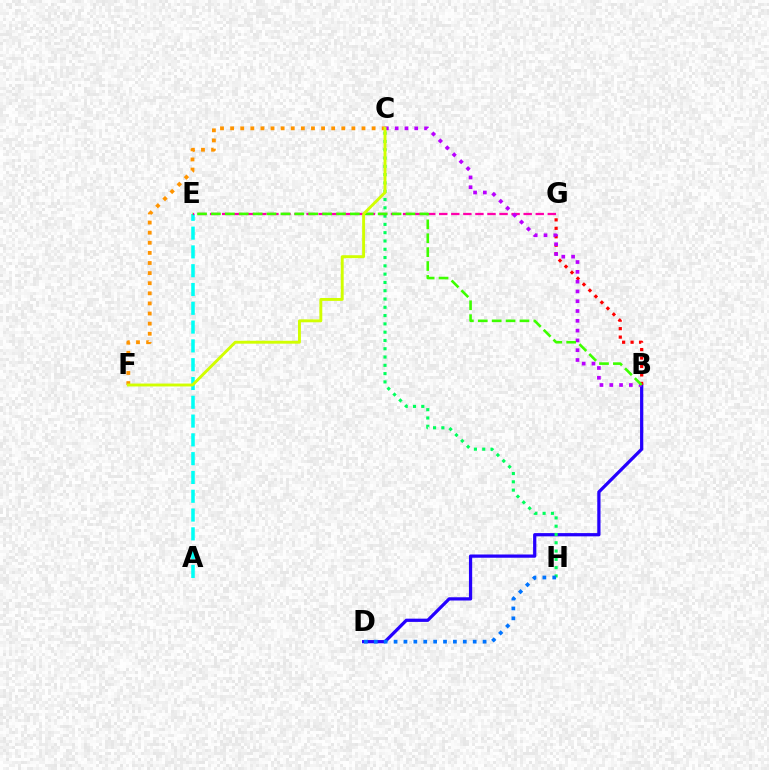{('B', 'D'): [{'color': '#2500ff', 'line_style': 'solid', 'thickness': 2.33}], ('C', 'H'): [{'color': '#00ff5c', 'line_style': 'dotted', 'thickness': 2.25}], ('A', 'E'): [{'color': '#00fff6', 'line_style': 'dashed', 'thickness': 2.55}], ('C', 'F'): [{'color': '#ff9400', 'line_style': 'dotted', 'thickness': 2.75}, {'color': '#d1ff00', 'line_style': 'solid', 'thickness': 2.09}], ('E', 'G'): [{'color': '#ff00ac', 'line_style': 'dashed', 'thickness': 1.64}], ('B', 'G'): [{'color': '#ff0000', 'line_style': 'dotted', 'thickness': 2.3}], ('B', 'C'): [{'color': '#b900ff', 'line_style': 'dotted', 'thickness': 2.66}], ('D', 'H'): [{'color': '#0074ff', 'line_style': 'dotted', 'thickness': 2.69}], ('B', 'E'): [{'color': '#3dff00', 'line_style': 'dashed', 'thickness': 1.89}]}